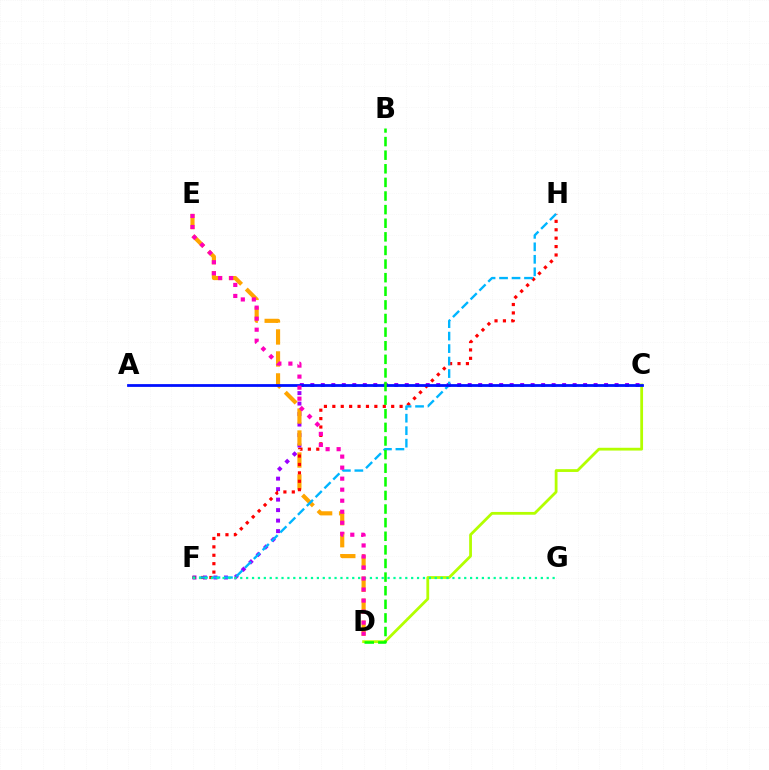{('C', 'F'): [{'color': '#9b00ff', 'line_style': 'dotted', 'thickness': 2.85}], ('D', 'E'): [{'color': '#ffa500', 'line_style': 'dashed', 'thickness': 2.99}, {'color': '#ff00bd', 'line_style': 'dotted', 'thickness': 3.0}], ('F', 'H'): [{'color': '#ff0000', 'line_style': 'dotted', 'thickness': 2.28}, {'color': '#00b5ff', 'line_style': 'dashed', 'thickness': 1.7}], ('C', 'D'): [{'color': '#b3ff00', 'line_style': 'solid', 'thickness': 2.01}], ('F', 'G'): [{'color': '#00ff9d', 'line_style': 'dotted', 'thickness': 1.6}], ('A', 'C'): [{'color': '#0010ff', 'line_style': 'solid', 'thickness': 2.0}], ('B', 'D'): [{'color': '#08ff00', 'line_style': 'dashed', 'thickness': 1.85}]}